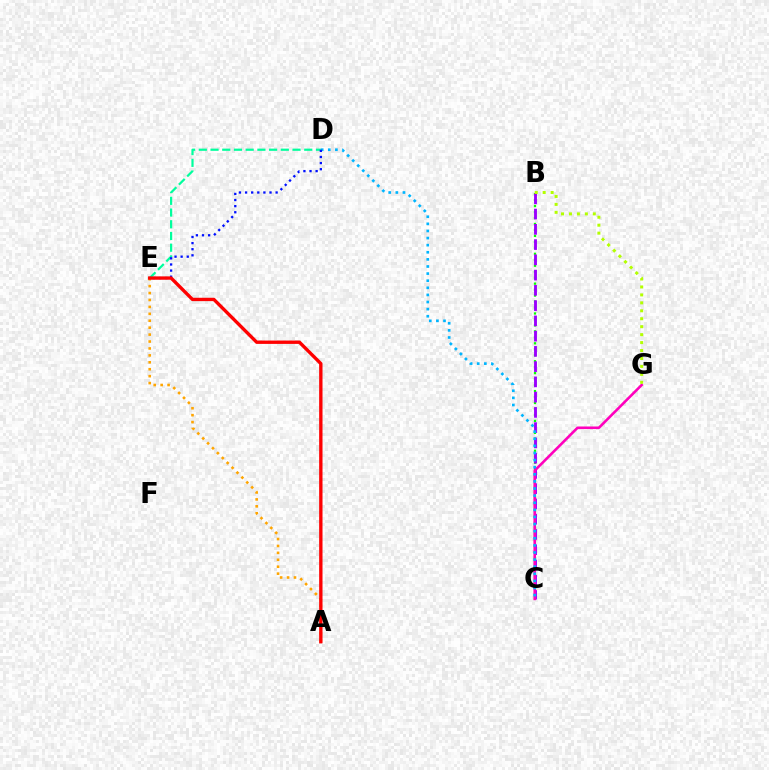{('D', 'E'): [{'color': '#00ff9d', 'line_style': 'dashed', 'thickness': 1.59}, {'color': '#0010ff', 'line_style': 'dotted', 'thickness': 1.66}], ('B', 'C'): [{'color': '#08ff00', 'line_style': 'dotted', 'thickness': 1.62}, {'color': '#9b00ff', 'line_style': 'dashed', 'thickness': 2.07}], ('C', 'G'): [{'color': '#ff00bd', 'line_style': 'solid', 'thickness': 1.87}], ('C', 'D'): [{'color': '#00b5ff', 'line_style': 'dotted', 'thickness': 1.93}], ('A', 'E'): [{'color': '#ffa500', 'line_style': 'dotted', 'thickness': 1.88}, {'color': '#ff0000', 'line_style': 'solid', 'thickness': 2.41}], ('B', 'G'): [{'color': '#b3ff00', 'line_style': 'dotted', 'thickness': 2.16}]}